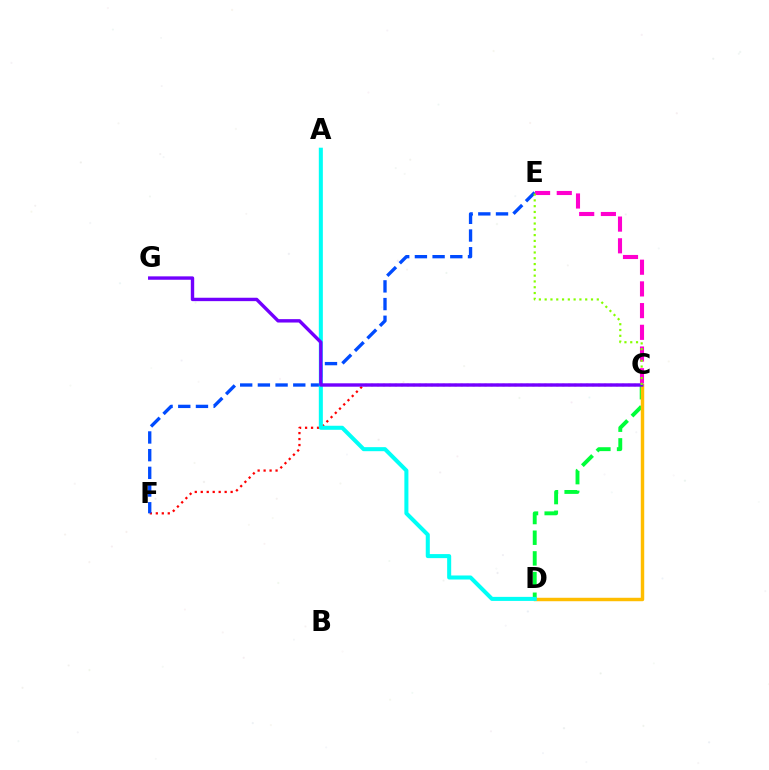{('C', 'F'): [{'color': '#ff0000', 'line_style': 'dotted', 'thickness': 1.62}], ('E', 'F'): [{'color': '#004bff', 'line_style': 'dashed', 'thickness': 2.4}], ('C', 'D'): [{'color': '#00ff39', 'line_style': 'dashed', 'thickness': 2.81}, {'color': '#ffbd00', 'line_style': 'solid', 'thickness': 2.49}], ('C', 'E'): [{'color': '#ff00cf', 'line_style': 'dashed', 'thickness': 2.95}, {'color': '#84ff00', 'line_style': 'dotted', 'thickness': 1.57}], ('A', 'D'): [{'color': '#00fff6', 'line_style': 'solid', 'thickness': 2.91}], ('C', 'G'): [{'color': '#7200ff', 'line_style': 'solid', 'thickness': 2.44}]}